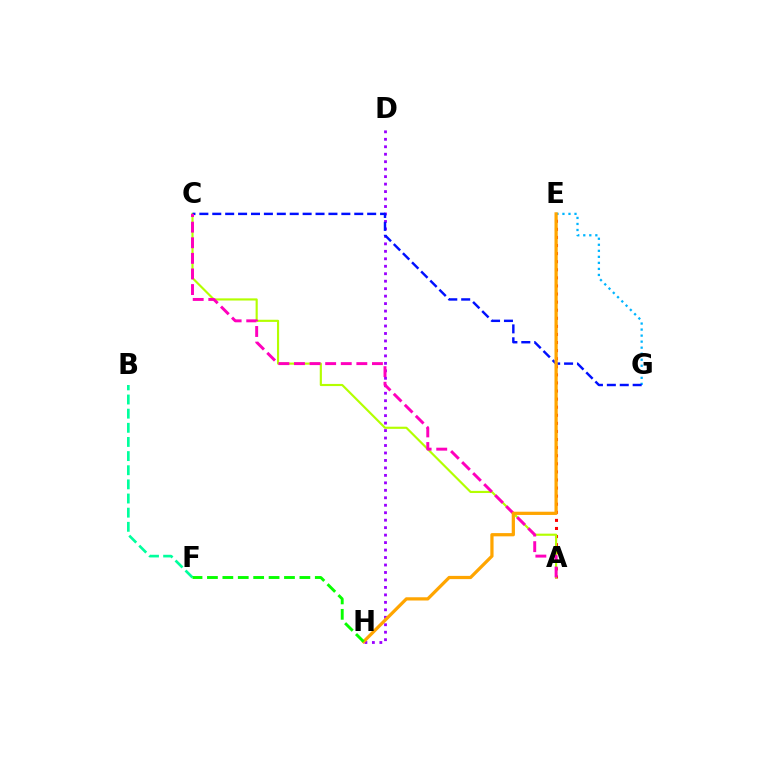{('A', 'E'): [{'color': '#ff0000', 'line_style': 'dotted', 'thickness': 2.2}], ('E', 'G'): [{'color': '#00b5ff', 'line_style': 'dotted', 'thickness': 1.64}], ('B', 'F'): [{'color': '#00ff9d', 'line_style': 'dashed', 'thickness': 1.92}], ('D', 'H'): [{'color': '#9b00ff', 'line_style': 'dotted', 'thickness': 2.03}], ('A', 'C'): [{'color': '#b3ff00', 'line_style': 'solid', 'thickness': 1.55}, {'color': '#ff00bd', 'line_style': 'dashed', 'thickness': 2.12}], ('C', 'G'): [{'color': '#0010ff', 'line_style': 'dashed', 'thickness': 1.75}], ('E', 'H'): [{'color': '#ffa500', 'line_style': 'solid', 'thickness': 2.33}], ('F', 'H'): [{'color': '#08ff00', 'line_style': 'dashed', 'thickness': 2.09}]}